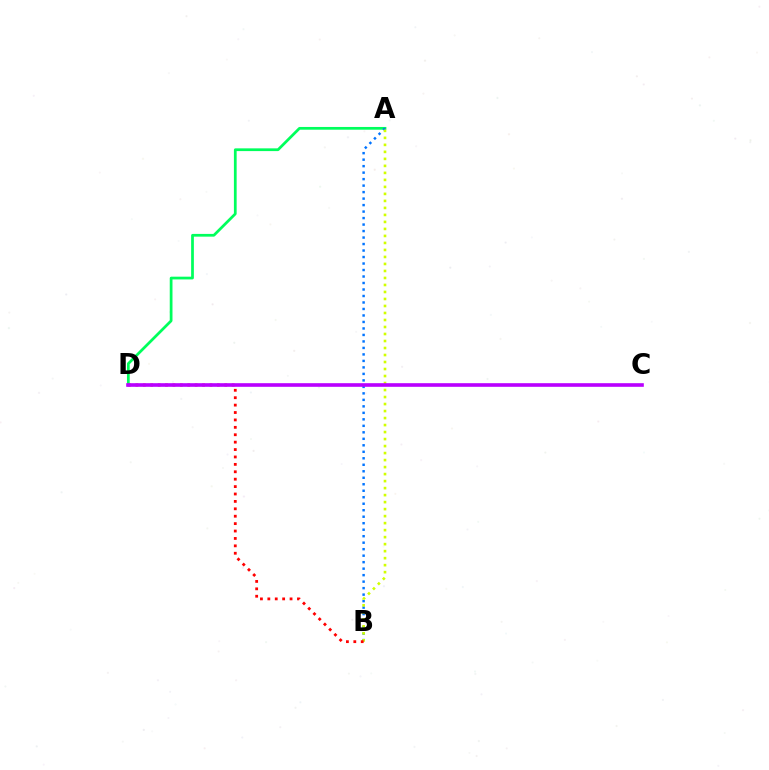{('A', 'D'): [{'color': '#00ff5c', 'line_style': 'solid', 'thickness': 1.97}], ('A', 'B'): [{'color': '#0074ff', 'line_style': 'dotted', 'thickness': 1.76}, {'color': '#d1ff00', 'line_style': 'dotted', 'thickness': 1.9}], ('B', 'D'): [{'color': '#ff0000', 'line_style': 'dotted', 'thickness': 2.01}], ('C', 'D'): [{'color': '#b900ff', 'line_style': 'solid', 'thickness': 2.61}]}